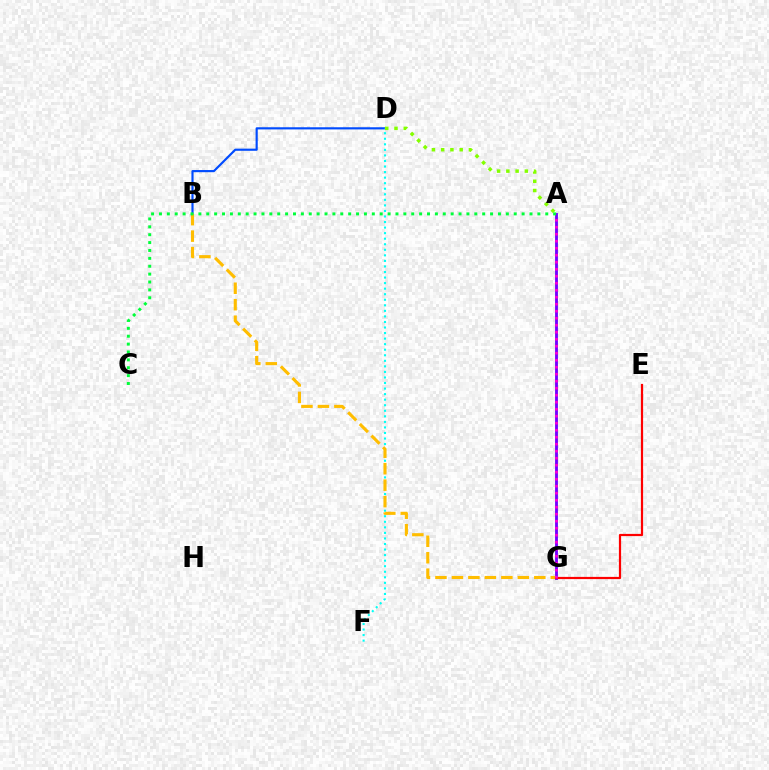{('B', 'D'): [{'color': '#004bff', 'line_style': 'solid', 'thickness': 1.56}], ('D', 'F'): [{'color': '#00fff6', 'line_style': 'dotted', 'thickness': 1.51}], ('A', 'D'): [{'color': '#84ff00', 'line_style': 'dotted', 'thickness': 2.51}], ('A', 'G'): [{'color': '#7200ff', 'line_style': 'solid', 'thickness': 2.05}, {'color': '#ff00cf', 'line_style': 'dotted', 'thickness': 1.9}], ('B', 'G'): [{'color': '#ffbd00', 'line_style': 'dashed', 'thickness': 2.24}], ('E', 'G'): [{'color': '#ff0000', 'line_style': 'solid', 'thickness': 1.59}], ('A', 'C'): [{'color': '#00ff39', 'line_style': 'dotted', 'thickness': 2.14}]}